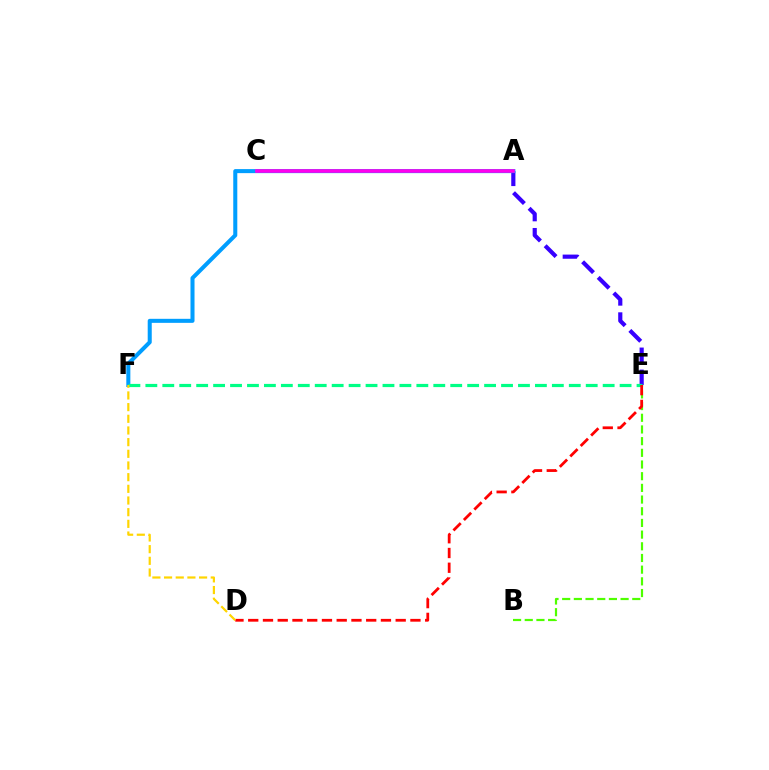{('B', 'E'): [{'color': '#4fff00', 'line_style': 'dashed', 'thickness': 1.59}], ('A', 'E'): [{'color': '#3700ff', 'line_style': 'dashed', 'thickness': 3.0}], ('A', 'F'): [{'color': '#009eff', 'line_style': 'solid', 'thickness': 2.91}], ('E', 'F'): [{'color': '#00ff86', 'line_style': 'dashed', 'thickness': 2.3}], ('A', 'C'): [{'color': '#ff00ed', 'line_style': 'solid', 'thickness': 2.6}], ('D', 'E'): [{'color': '#ff0000', 'line_style': 'dashed', 'thickness': 2.0}], ('D', 'F'): [{'color': '#ffd500', 'line_style': 'dashed', 'thickness': 1.59}]}